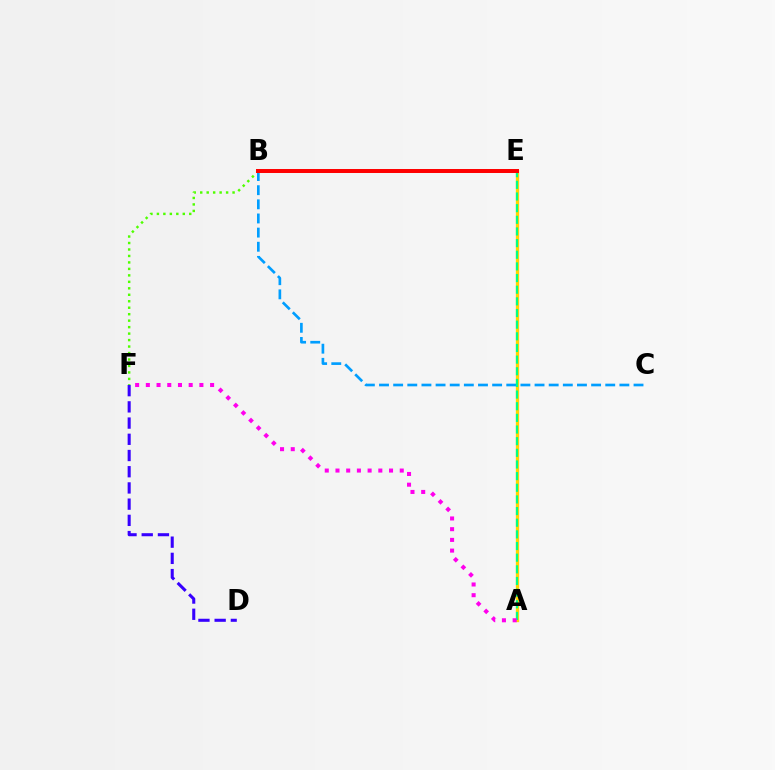{('A', 'E'): [{'color': '#ffd500', 'line_style': 'solid', 'thickness': 2.39}, {'color': '#00ff86', 'line_style': 'dashed', 'thickness': 1.58}], ('B', 'F'): [{'color': '#4fff00', 'line_style': 'dotted', 'thickness': 1.76}], ('D', 'F'): [{'color': '#3700ff', 'line_style': 'dashed', 'thickness': 2.2}], ('B', 'C'): [{'color': '#009eff', 'line_style': 'dashed', 'thickness': 1.92}], ('B', 'E'): [{'color': '#ff0000', 'line_style': 'solid', 'thickness': 2.86}], ('A', 'F'): [{'color': '#ff00ed', 'line_style': 'dotted', 'thickness': 2.91}]}